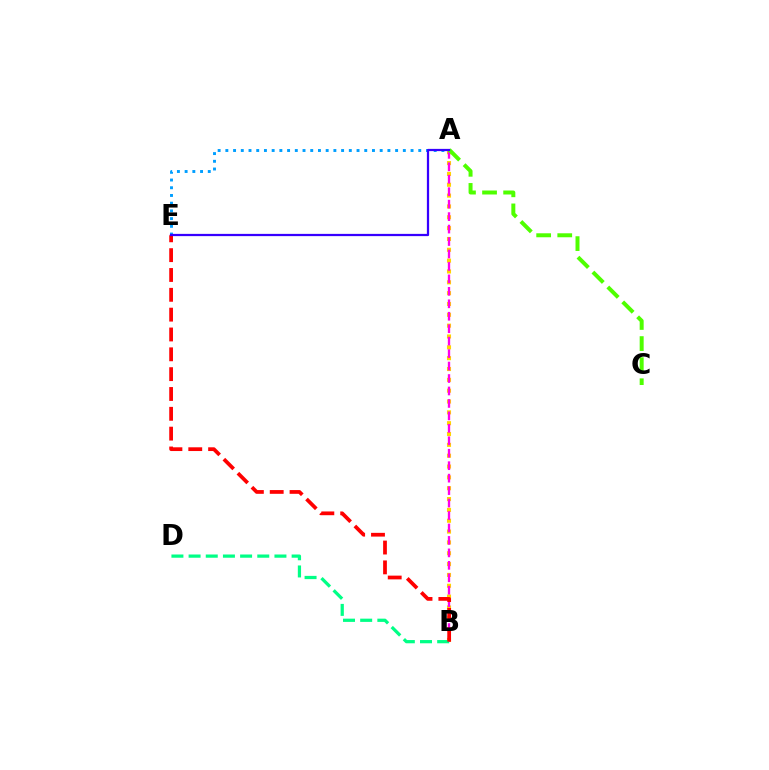{('A', 'B'): [{'color': '#ffd500', 'line_style': 'dotted', 'thickness': 2.94}, {'color': '#ff00ed', 'line_style': 'dashed', 'thickness': 1.69}], ('A', 'E'): [{'color': '#009eff', 'line_style': 'dotted', 'thickness': 2.1}, {'color': '#3700ff', 'line_style': 'solid', 'thickness': 1.61}], ('A', 'C'): [{'color': '#4fff00', 'line_style': 'dashed', 'thickness': 2.86}], ('B', 'D'): [{'color': '#00ff86', 'line_style': 'dashed', 'thickness': 2.33}], ('B', 'E'): [{'color': '#ff0000', 'line_style': 'dashed', 'thickness': 2.69}]}